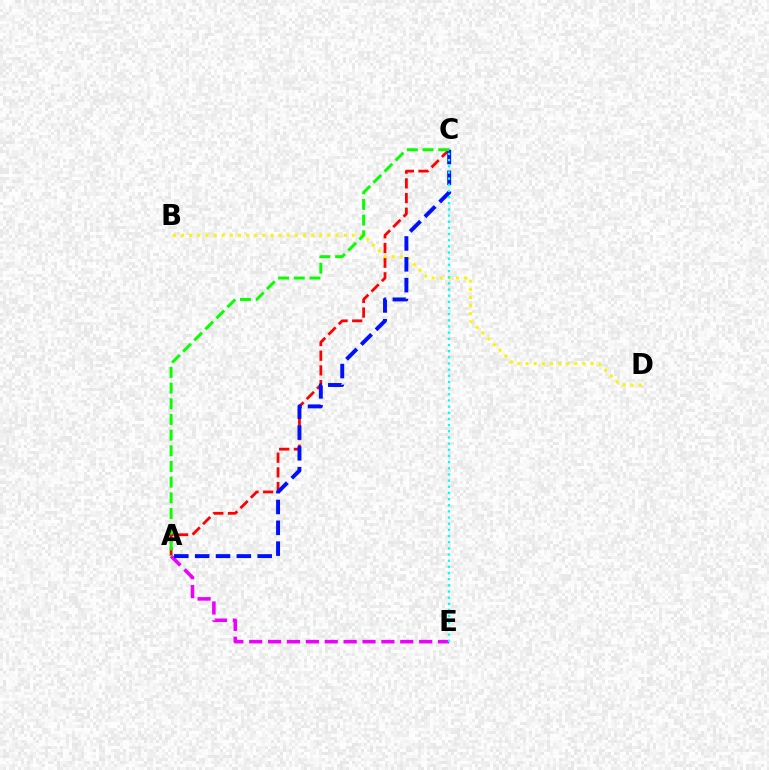{('A', 'C'): [{'color': '#ff0000', 'line_style': 'dashed', 'thickness': 2.0}, {'color': '#0010ff', 'line_style': 'dashed', 'thickness': 2.83}, {'color': '#08ff00', 'line_style': 'dashed', 'thickness': 2.13}], ('B', 'D'): [{'color': '#fcf500', 'line_style': 'dotted', 'thickness': 2.21}], ('A', 'E'): [{'color': '#ee00ff', 'line_style': 'dashed', 'thickness': 2.57}], ('C', 'E'): [{'color': '#00fff6', 'line_style': 'dotted', 'thickness': 1.67}]}